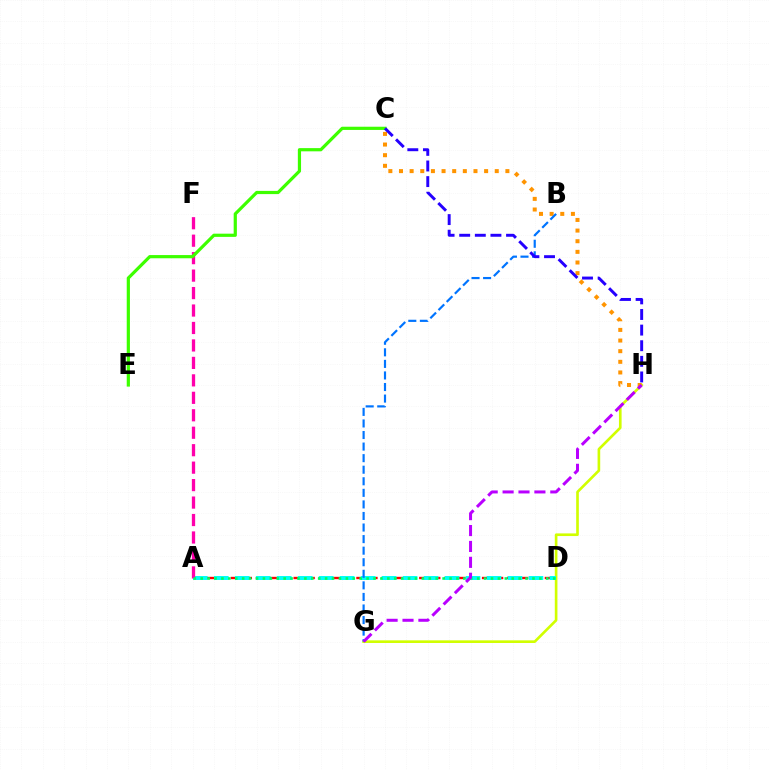{('A', 'D'): [{'color': '#ff0000', 'line_style': 'dashed', 'thickness': 1.71}, {'color': '#00fff6', 'line_style': 'dashed', 'thickness': 2.85}, {'color': '#00ff5c', 'line_style': 'dotted', 'thickness': 1.88}], ('G', 'H'): [{'color': '#d1ff00', 'line_style': 'solid', 'thickness': 1.91}, {'color': '#b900ff', 'line_style': 'dashed', 'thickness': 2.16}], ('C', 'H'): [{'color': '#ff9400', 'line_style': 'dotted', 'thickness': 2.89}, {'color': '#2500ff', 'line_style': 'dashed', 'thickness': 2.12}], ('A', 'F'): [{'color': '#ff00ac', 'line_style': 'dashed', 'thickness': 2.37}], ('C', 'E'): [{'color': '#3dff00', 'line_style': 'solid', 'thickness': 2.31}], ('B', 'G'): [{'color': '#0074ff', 'line_style': 'dashed', 'thickness': 1.57}]}